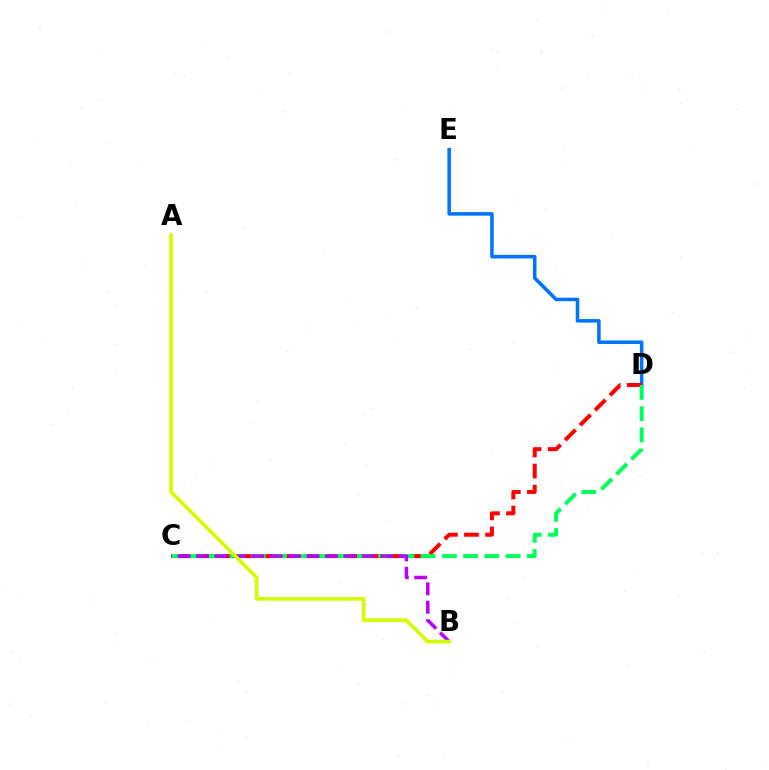{('D', 'E'): [{'color': '#0074ff', 'line_style': 'solid', 'thickness': 2.55}], ('C', 'D'): [{'color': '#ff0000', 'line_style': 'dashed', 'thickness': 2.87}, {'color': '#00ff5c', 'line_style': 'dashed', 'thickness': 2.88}], ('B', 'C'): [{'color': '#b900ff', 'line_style': 'dashed', 'thickness': 2.5}], ('A', 'B'): [{'color': '#d1ff00', 'line_style': 'solid', 'thickness': 2.66}]}